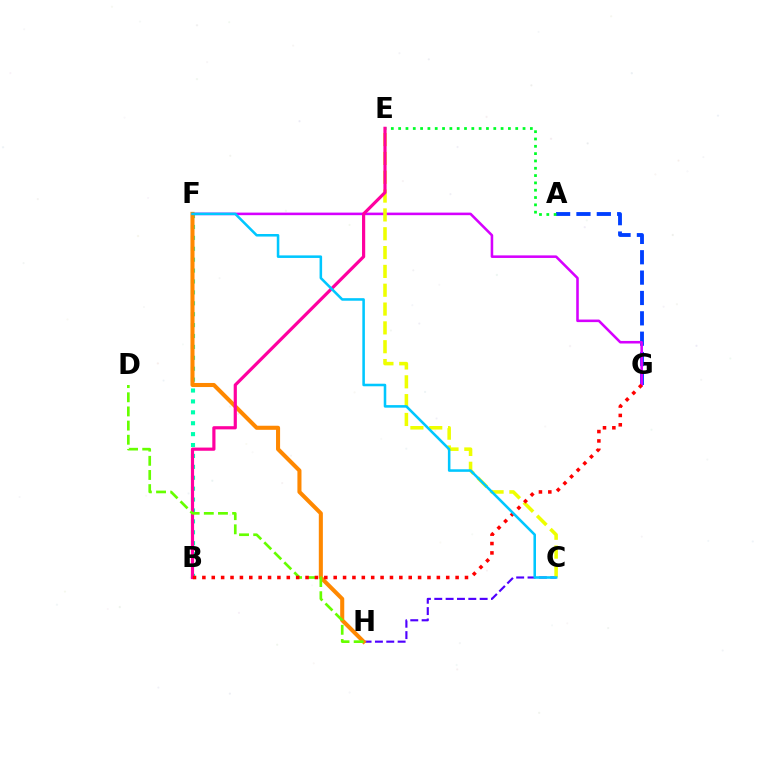{('A', 'G'): [{'color': '#003fff', 'line_style': 'dashed', 'thickness': 2.77}], ('F', 'G'): [{'color': '#d600ff', 'line_style': 'solid', 'thickness': 1.84}], ('C', 'H'): [{'color': '#4f00ff', 'line_style': 'dashed', 'thickness': 1.54}], ('B', 'F'): [{'color': '#00ffaf', 'line_style': 'dotted', 'thickness': 2.96}], ('A', 'E'): [{'color': '#00ff27', 'line_style': 'dotted', 'thickness': 1.99}], ('F', 'H'): [{'color': '#ff8800', 'line_style': 'solid', 'thickness': 2.93}], ('C', 'E'): [{'color': '#eeff00', 'line_style': 'dashed', 'thickness': 2.56}], ('B', 'E'): [{'color': '#ff00a0', 'line_style': 'solid', 'thickness': 2.29}], ('D', 'H'): [{'color': '#66ff00', 'line_style': 'dashed', 'thickness': 1.92}], ('B', 'G'): [{'color': '#ff0000', 'line_style': 'dotted', 'thickness': 2.55}], ('C', 'F'): [{'color': '#00c7ff', 'line_style': 'solid', 'thickness': 1.84}]}